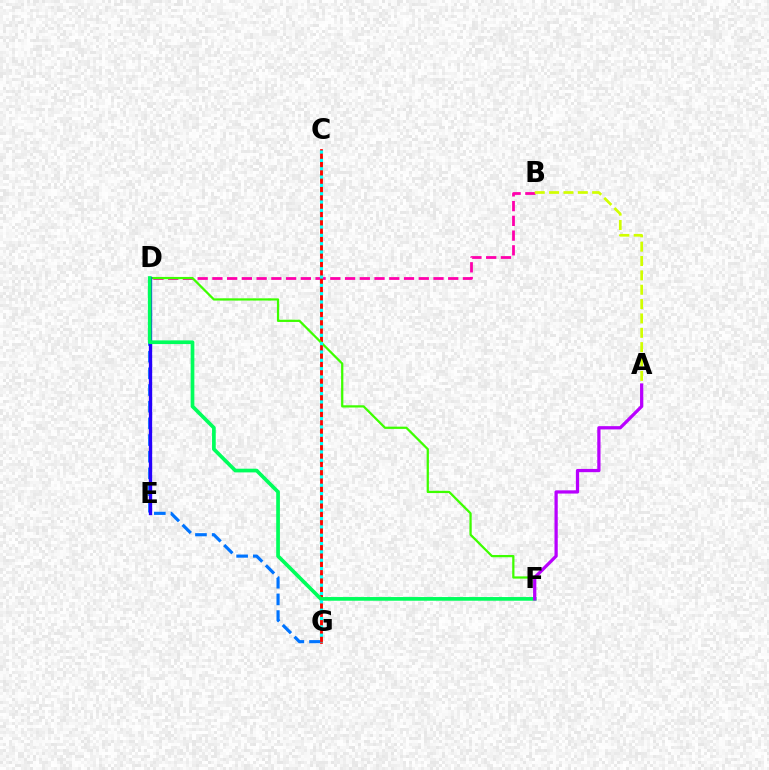{('B', 'D'): [{'color': '#ff00ac', 'line_style': 'dashed', 'thickness': 2.0}], ('C', 'G'): [{'color': '#ff9400', 'line_style': 'dashed', 'thickness': 2.02}, {'color': '#ff0000', 'line_style': 'solid', 'thickness': 1.98}, {'color': '#00fff6', 'line_style': 'dotted', 'thickness': 2.26}], ('D', 'G'): [{'color': '#0074ff', 'line_style': 'dashed', 'thickness': 2.27}], ('D', 'F'): [{'color': '#3dff00', 'line_style': 'solid', 'thickness': 1.62}, {'color': '#00ff5c', 'line_style': 'solid', 'thickness': 2.66}], ('D', 'E'): [{'color': '#2500ff', 'line_style': 'solid', 'thickness': 2.4}], ('A', 'B'): [{'color': '#d1ff00', 'line_style': 'dashed', 'thickness': 1.95}], ('A', 'F'): [{'color': '#b900ff', 'line_style': 'solid', 'thickness': 2.34}]}